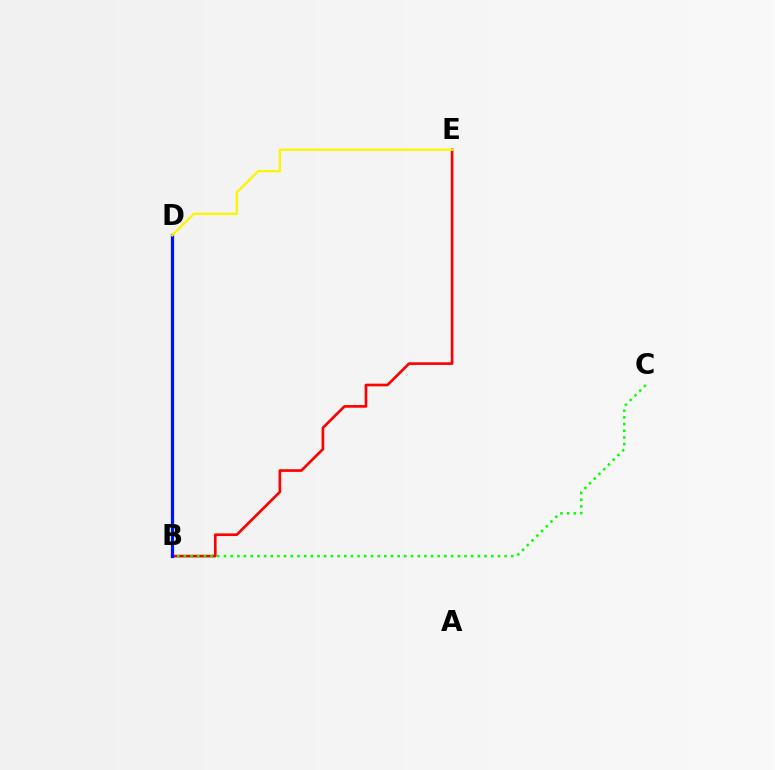{('B', 'E'): [{'color': '#ff0000', 'line_style': 'solid', 'thickness': 1.92}], ('B', 'D'): [{'color': '#00fff6', 'line_style': 'dashed', 'thickness': 1.8}, {'color': '#ee00ff', 'line_style': 'dashed', 'thickness': 2.01}, {'color': '#0010ff', 'line_style': 'solid', 'thickness': 2.31}], ('B', 'C'): [{'color': '#08ff00', 'line_style': 'dotted', 'thickness': 1.82}], ('D', 'E'): [{'color': '#fcf500', 'line_style': 'solid', 'thickness': 1.66}]}